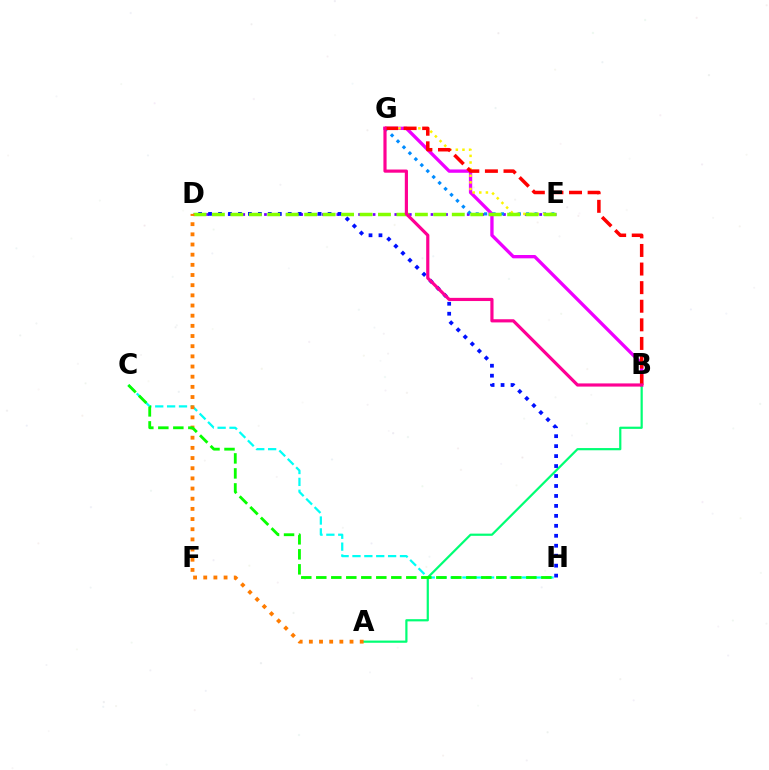{('D', 'E'): [{'color': '#7200ff', 'line_style': 'dotted', 'thickness': 1.97}, {'color': '#84ff00', 'line_style': 'dashed', 'thickness': 2.51}], ('B', 'G'): [{'color': '#ee00ff', 'line_style': 'solid', 'thickness': 2.39}, {'color': '#ff0000', 'line_style': 'dashed', 'thickness': 2.53}, {'color': '#ff0094', 'line_style': 'solid', 'thickness': 2.28}], ('A', 'B'): [{'color': '#00ff74', 'line_style': 'solid', 'thickness': 1.59}], ('C', 'H'): [{'color': '#00fff6', 'line_style': 'dashed', 'thickness': 1.61}, {'color': '#08ff00', 'line_style': 'dashed', 'thickness': 2.04}], ('D', 'H'): [{'color': '#0010ff', 'line_style': 'dotted', 'thickness': 2.71}], ('E', 'G'): [{'color': '#008cff', 'line_style': 'dotted', 'thickness': 2.28}, {'color': '#fcf500', 'line_style': 'dotted', 'thickness': 1.8}], ('A', 'D'): [{'color': '#ff7c00', 'line_style': 'dotted', 'thickness': 2.76}]}